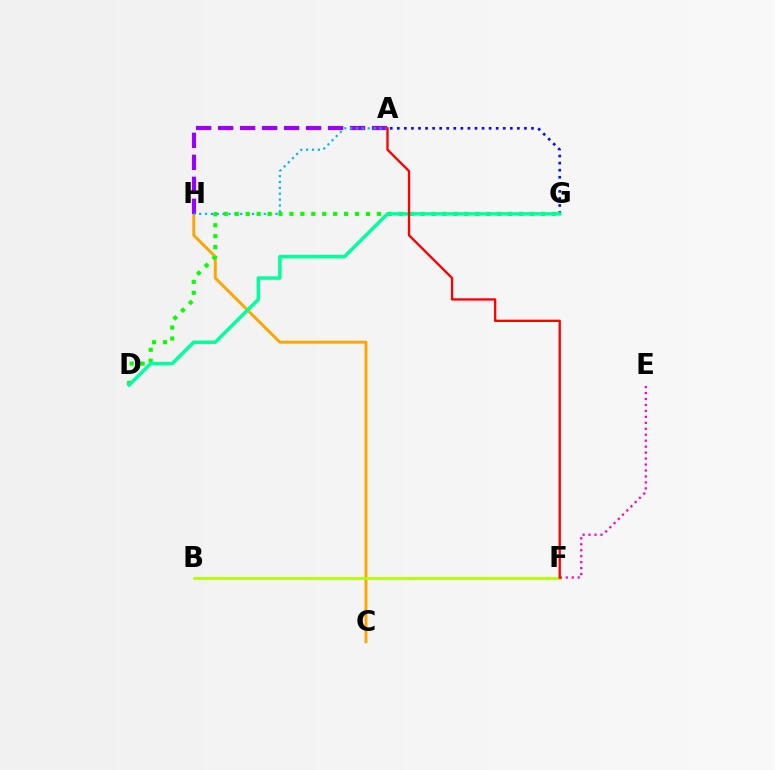{('C', 'H'): [{'color': '#ffa500', 'line_style': 'solid', 'thickness': 2.1}], ('A', 'H'): [{'color': '#9b00ff', 'line_style': 'dashed', 'thickness': 2.99}, {'color': '#00b5ff', 'line_style': 'dotted', 'thickness': 1.6}], ('B', 'F'): [{'color': '#b3ff00', 'line_style': 'solid', 'thickness': 2.0}], ('A', 'G'): [{'color': '#0010ff', 'line_style': 'dotted', 'thickness': 1.92}], ('D', 'G'): [{'color': '#08ff00', 'line_style': 'dotted', 'thickness': 2.97}, {'color': '#00ff9d', 'line_style': 'solid', 'thickness': 2.51}], ('E', 'F'): [{'color': '#ff00bd', 'line_style': 'dotted', 'thickness': 1.62}], ('A', 'F'): [{'color': '#ff0000', 'line_style': 'solid', 'thickness': 1.68}]}